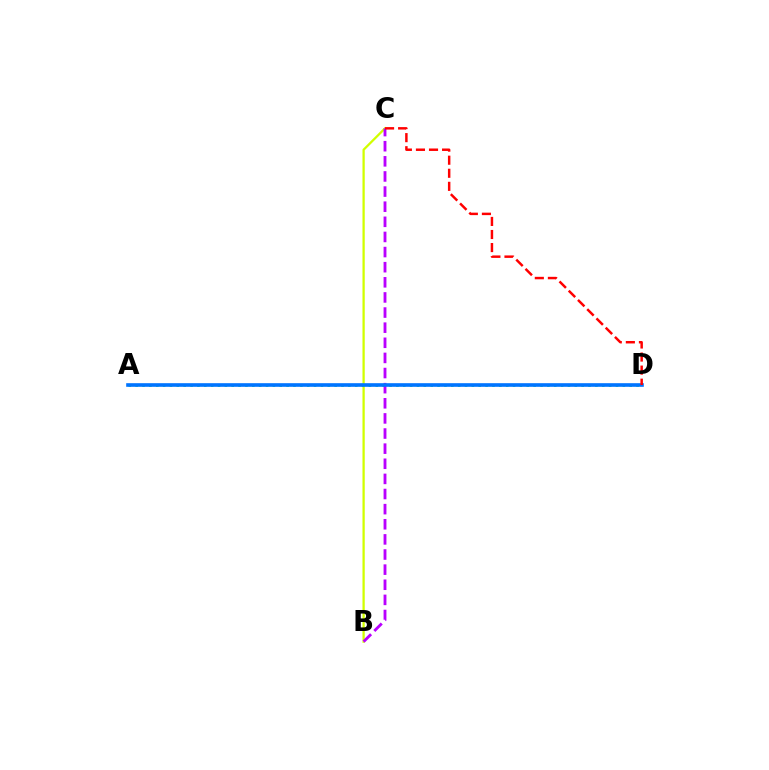{('B', 'C'): [{'color': '#d1ff00', 'line_style': 'solid', 'thickness': 1.64}, {'color': '#b900ff', 'line_style': 'dashed', 'thickness': 2.05}], ('A', 'D'): [{'color': '#00ff5c', 'line_style': 'dotted', 'thickness': 1.86}, {'color': '#0074ff', 'line_style': 'solid', 'thickness': 2.61}], ('C', 'D'): [{'color': '#ff0000', 'line_style': 'dashed', 'thickness': 1.78}]}